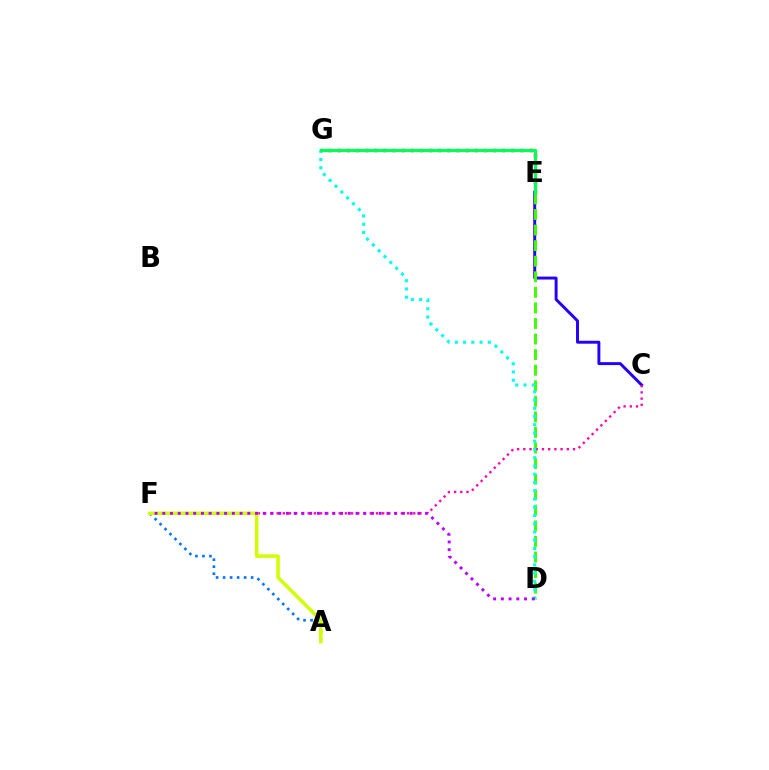{('E', 'G'): [{'color': '#ff0000', 'line_style': 'dotted', 'thickness': 2.48}, {'color': '#ff9400', 'line_style': 'solid', 'thickness': 1.99}, {'color': '#00ff5c', 'line_style': 'solid', 'thickness': 2.34}], ('C', 'E'): [{'color': '#2500ff', 'line_style': 'solid', 'thickness': 2.12}], ('D', 'E'): [{'color': '#3dff00', 'line_style': 'dashed', 'thickness': 2.12}], ('C', 'F'): [{'color': '#ff00ac', 'line_style': 'dotted', 'thickness': 1.69}], ('D', 'G'): [{'color': '#00fff6', 'line_style': 'dotted', 'thickness': 2.24}], ('A', 'F'): [{'color': '#0074ff', 'line_style': 'dotted', 'thickness': 1.9}, {'color': '#d1ff00', 'line_style': 'solid', 'thickness': 2.52}], ('D', 'F'): [{'color': '#b900ff', 'line_style': 'dotted', 'thickness': 2.1}]}